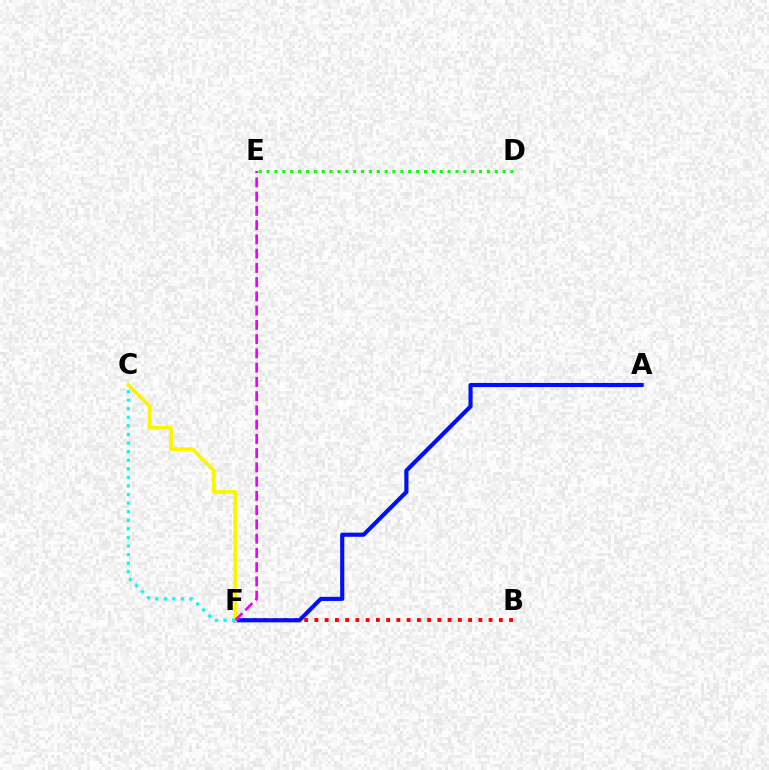{('B', 'F'): [{'color': '#ff0000', 'line_style': 'dotted', 'thickness': 2.78}], ('A', 'F'): [{'color': '#0010ff', 'line_style': 'solid', 'thickness': 2.98}], ('C', 'F'): [{'color': '#fcf500', 'line_style': 'solid', 'thickness': 2.67}, {'color': '#00fff6', 'line_style': 'dotted', 'thickness': 2.33}], ('E', 'F'): [{'color': '#ee00ff', 'line_style': 'dashed', 'thickness': 1.94}], ('D', 'E'): [{'color': '#08ff00', 'line_style': 'dotted', 'thickness': 2.14}]}